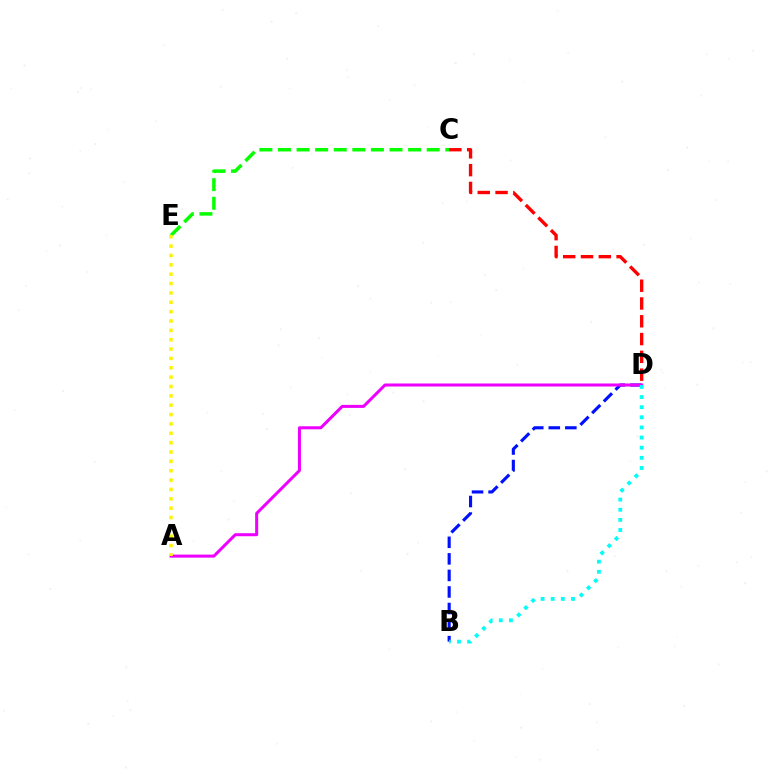{('B', 'D'): [{'color': '#0010ff', 'line_style': 'dashed', 'thickness': 2.25}, {'color': '#00fff6', 'line_style': 'dotted', 'thickness': 2.75}], ('C', 'E'): [{'color': '#08ff00', 'line_style': 'dashed', 'thickness': 2.53}], ('A', 'D'): [{'color': '#ee00ff', 'line_style': 'solid', 'thickness': 2.18}], ('C', 'D'): [{'color': '#ff0000', 'line_style': 'dashed', 'thickness': 2.42}], ('A', 'E'): [{'color': '#fcf500', 'line_style': 'dotted', 'thickness': 2.54}]}